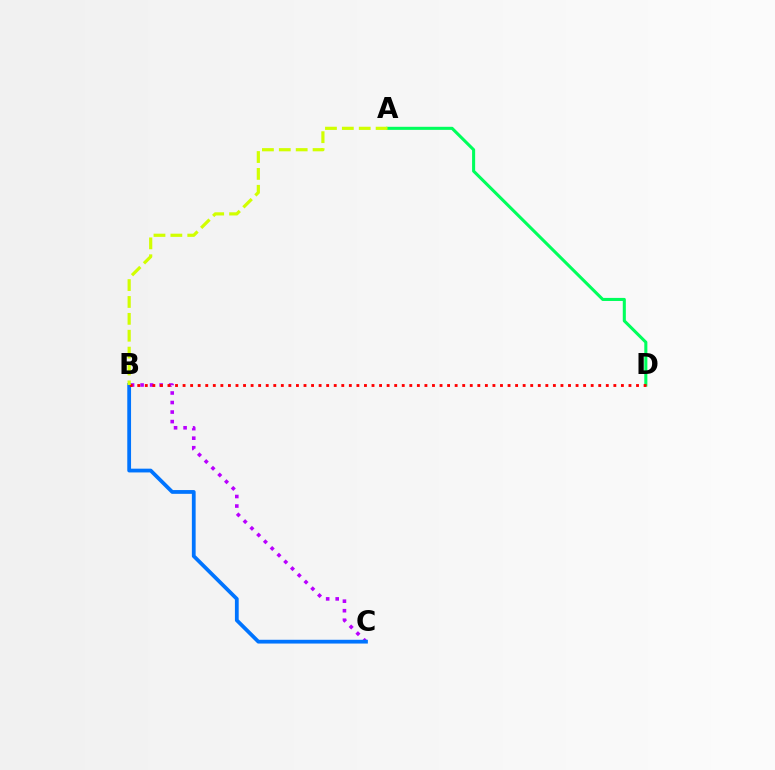{('B', 'C'): [{'color': '#b900ff', 'line_style': 'dotted', 'thickness': 2.59}, {'color': '#0074ff', 'line_style': 'solid', 'thickness': 2.72}], ('A', 'D'): [{'color': '#00ff5c', 'line_style': 'solid', 'thickness': 2.21}], ('B', 'D'): [{'color': '#ff0000', 'line_style': 'dotted', 'thickness': 2.05}], ('A', 'B'): [{'color': '#d1ff00', 'line_style': 'dashed', 'thickness': 2.29}]}